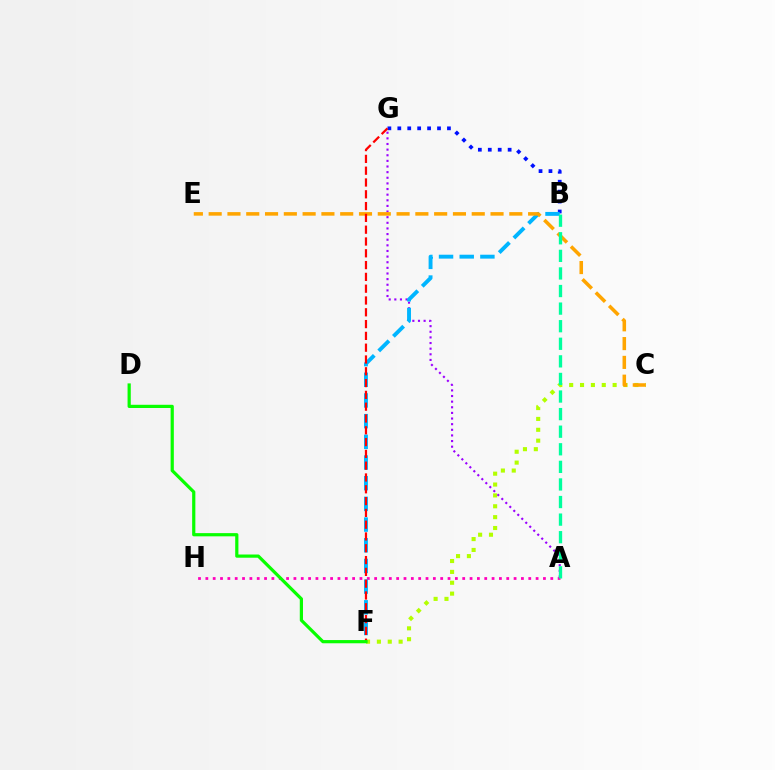{('B', 'G'): [{'color': '#0010ff', 'line_style': 'dotted', 'thickness': 2.7}], ('A', 'H'): [{'color': '#ff00bd', 'line_style': 'dotted', 'thickness': 1.99}], ('C', 'F'): [{'color': '#b3ff00', 'line_style': 'dotted', 'thickness': 2.95}], ('A', 'G'): [{'color': '#9b00ff', 'line_style': 'dotted', 'thickness': 1.53}], ('B', 'F'): [{'color': '#00b5ff', 'line_style': 'dashed', 'thickness': 2.81}], ('C', 'E'): [{'color': '#ffa500', 'line_style': 'dashed', 'thickness': 2.55}], ('A', 'B'): [{'color': '#00ff9d', 'line_style': 'dashed', 'thickness': 2.39}], ('F', 'G'): [{'color': '#ff0000', 'line_style': 'dashed', 'thickness': 1.6}], ('D', 'F'): [{'color': '#08ff00', 'line_style': 'solid', 'thickness': 2.31}]}